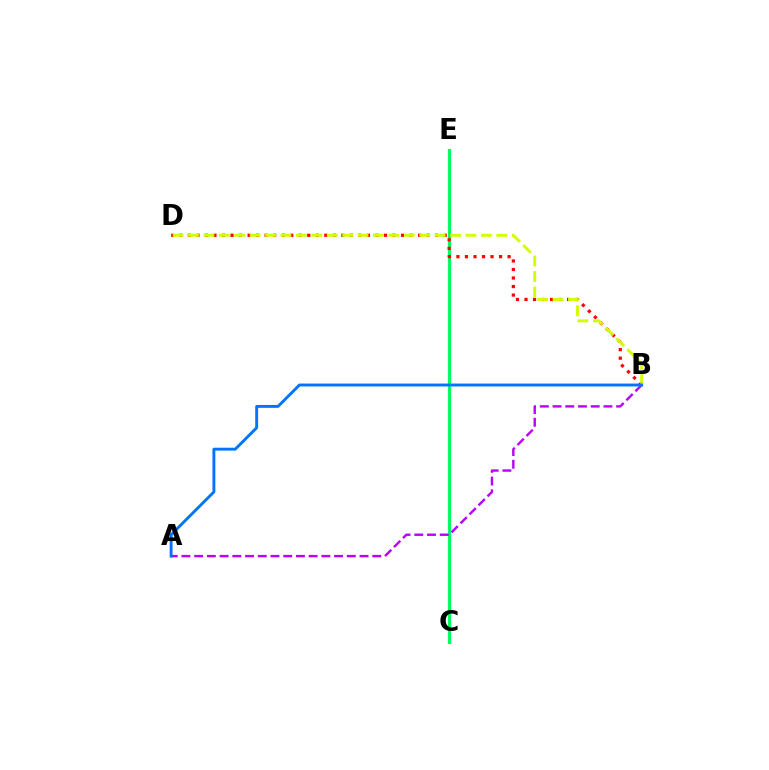{('C', 'E'): [{'color': '#00ff5c', 'line_style': 'solid', 'thickness': 2.31}], ('A', 'B'): [{'color': '#b900ff', 'line_style': 'dashed', 'thickness': 1.73}, {'color': '#0074ff', 'line_style': 'solid', 'thickness': 2.09}], ('B', 'D'): [{'color': '#ff0000', 'line_style': 'dotted', 'thickness': 2.32}, {'color': '#d1ff00', 'line_style': 'dashed', 'thickness': 2.09}]}